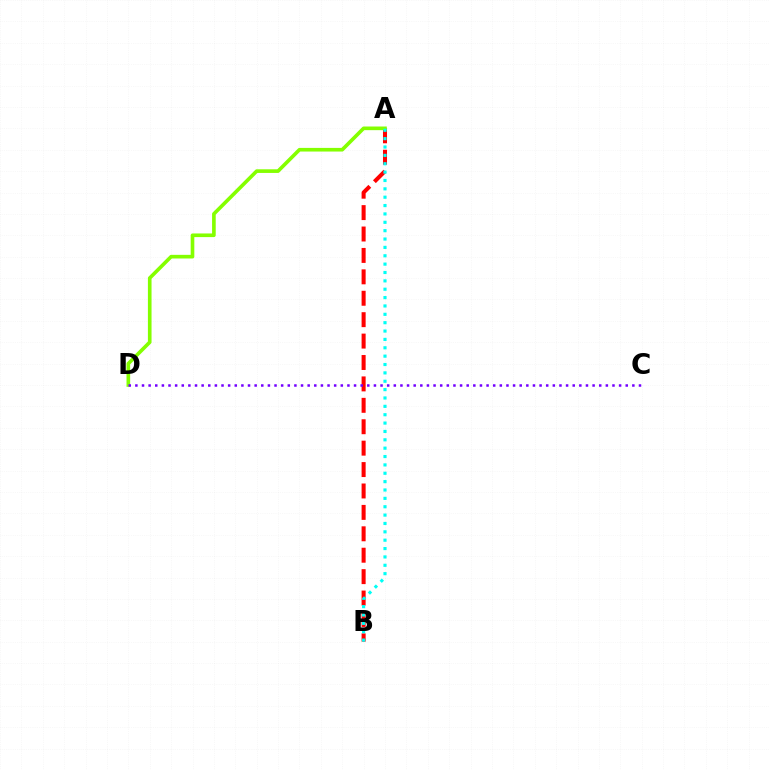{('A', 'B'): [{'color': '#ff0000', 'line_style': 'dashed', 'thickness': 2.91}, {'color': '#00fff6', 'line_style': 'dotted', 'thickness': 2.27}], ('A', 'D'): [{'color': '#84ff00', 'line_style': 'solid', 'thickness': 2.62}], ('C', 'D'): [{'color': '#7200ff', 'line_style': 'dotted', 'thickness': 1.8}]}